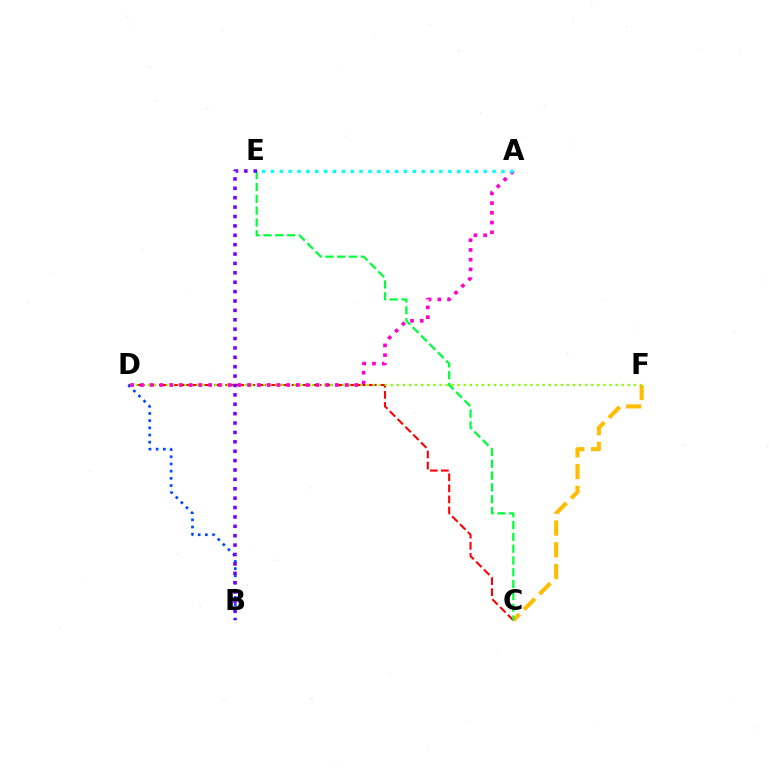{('C', 'D'): [{'color': '#ff0000', 'line_style': 'dashed', 'thickness': 1.5}], ('D', 'F'): [{'color': '#84ff00', 'line_style': 'dotted', 'thickness': 1.65}], ('C', 'F'): [{'color': '#ffbd00', 'line_style': 'dashed', 'thickness': 2.96}], ('C', 'E'): [{'color': '#00ff39', 'line_style': 'dashed', 'thickness': 1.6}], ('B', 'D'): [{'color': '#004bff', 'line_style': 'dotted', 'thickness': 1.95}], ('A', 'D'): [{'color': '#ff00cf', 'line_style': 'dotted', 'thickness': 2.65}], ('B', 'E'): [{'color': '#7200ff', 'line_style': 'dotted', 'thickness': 2.55}], ('A', 'E'): [{'color': '#00fff6', 'line_style': 'dotted', 'thickness': 2.41}]}